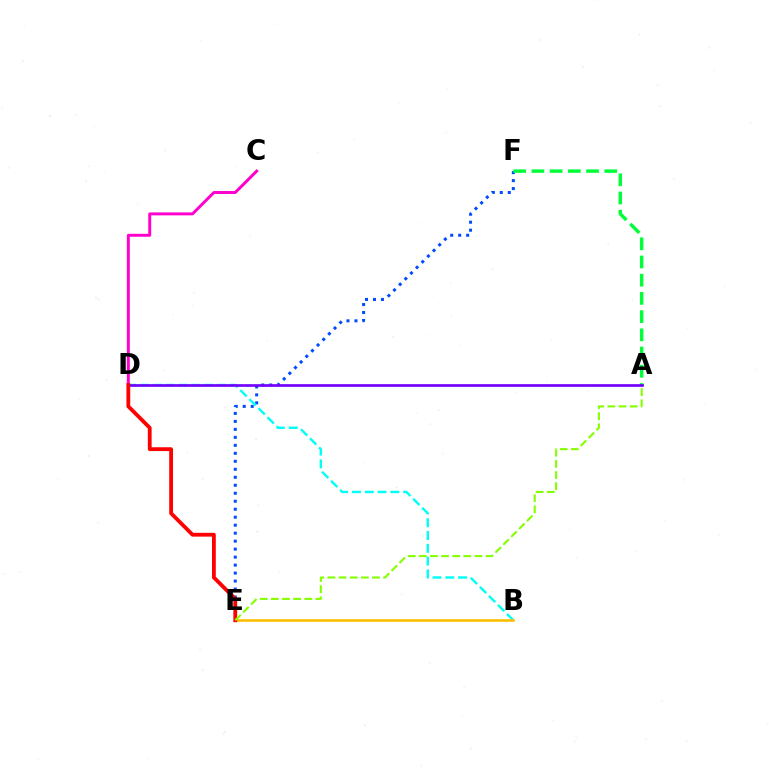{('E', 'F'): [{'color': '#004bff', 'line_style': 'dotted', 'thickness': 2.17}], ('B', 'D'): [{'color': '#00fff6', 'line_style': 'dashed', 'thickness': 1.74}], ('A', 'F'): [{'color': '#00ff39', 'line_style': 'dashed', 'thickness': 2.47}], ('B', 'E'): [{'color': '#ffbd00', 'line_style': 'solid', 'thickness': 1.87}], ('A', 'D'): [{'color': '#7200ff', 'line_style': 'solid', 'thickness': 1.93}], ('C', 'D'): [{'color': '#ff00cf', 'line_style': 'solid', 'thickness': 2.13}], ('D', 'E'): [{'color': '#ff0000', 'line_style': 'solid', 'thickness': 2.74}], ('A', 'E'): [{'color': '#84ff00', 'line_style': 'dashed', 'thickness': 1.51}]}